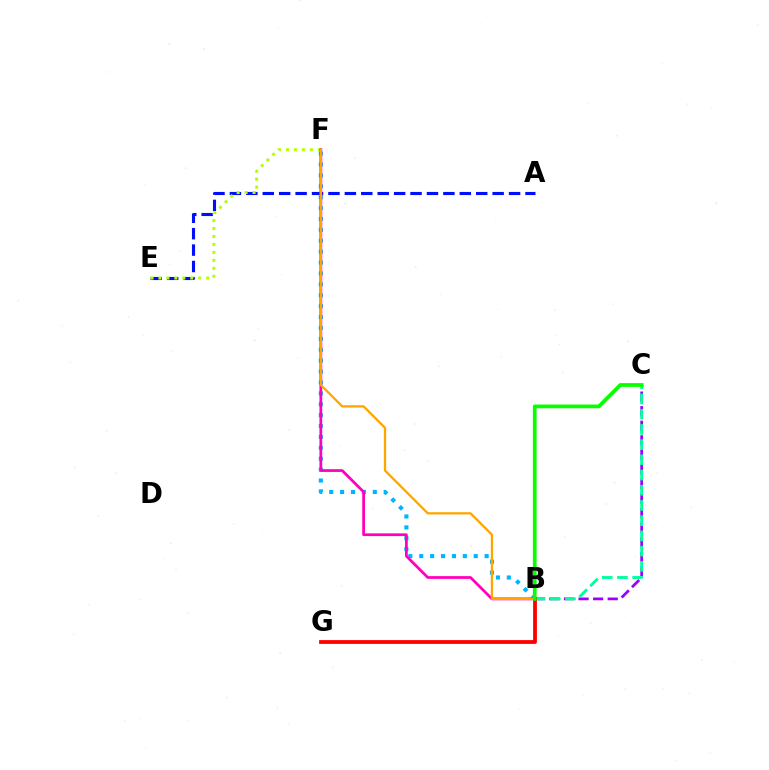{('A', 'E'): [{'color': '#0010ff', 'line_style': 'dashed', 'thickness': 2.23}], ('B', 'F'): [{'color': '#00b5ff', 'line_style': 'dotted', 'thickness': 2.96}, {'color': '#ff00bd', 'line_style': 'solid', 'thickness': 1.99}, {'color': '#ffa500', 'line_style': 'solid', 'thickness': 1.64}], ('B', 'C'): [{'color': '#9b00ff', 'line_style': 'dashed', 'thickness': 1.98}, {'color': '#00ff9d', 'line_style': 'dashed', 'thickness': 2.07}, {'color': '#08ff00', 'line_style': 'solid', 'thickness': 2.69}], ('B', 'G'): [{'color': '#ff0000', 'line_style': 'solid', 'thickness': 2.74}], ('E', 'F'): [{'color': '#b3ff00', 'line_style': 'dotted', 'thickness': 2.16}]}